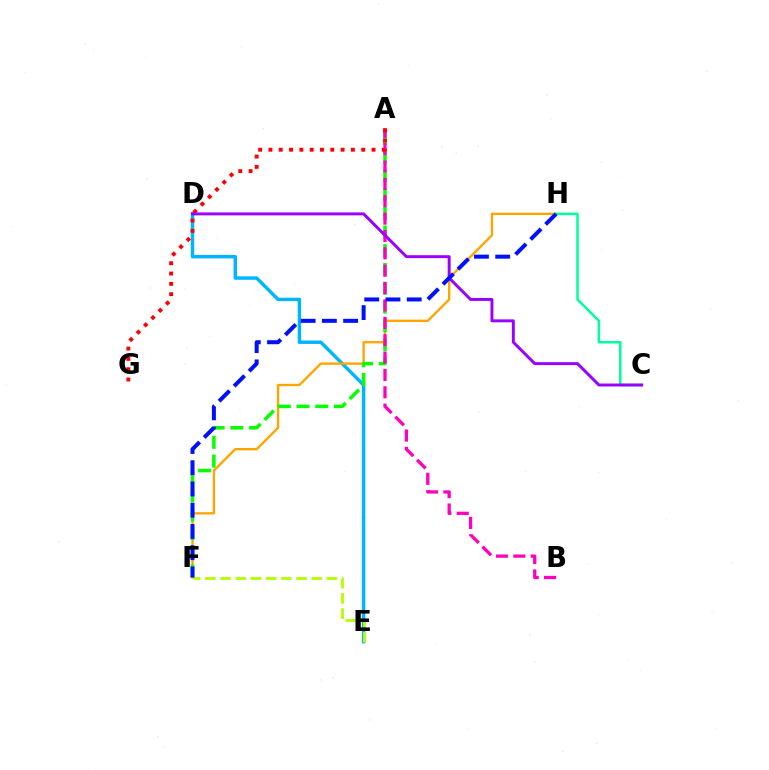{('D', 'E'): [{'color': '#00b5ff', 'line_style': 'solid', 'thickness': 2.47}], ('E', 'F'): [{'color': '#b3ff00', 'line_style': 'dashed', 'thickness': 2.07}], ('F', 'H'): [{'color': '#ffa500', 'line_style': 'solid', 'thickness': 1.71}, {'color': '#0010ff', 'line_style': 'dashed', 'thickness': 2.89}], ('A', 'F'): [{'color': '#08ff00', 'line_style': 'dashed', 'thickness': 2.55}], ('A', 'B'): [{'color': '#ff00bd', 'line_style': 'dashed', 'thickness': 2.36}], ('C', 'H'): [{'color': '#00ff9d', 'line_style': 'solid', 'thickness': 1.82}], ('A', 'G'): [{'color': '#ff0000', 'line_style': 'dotted', 'thickness': 2.8}], ('C', 'D'): [{'color': '#9b00ff', 'line_style': 'solid', 'thickness': 2.12}]}